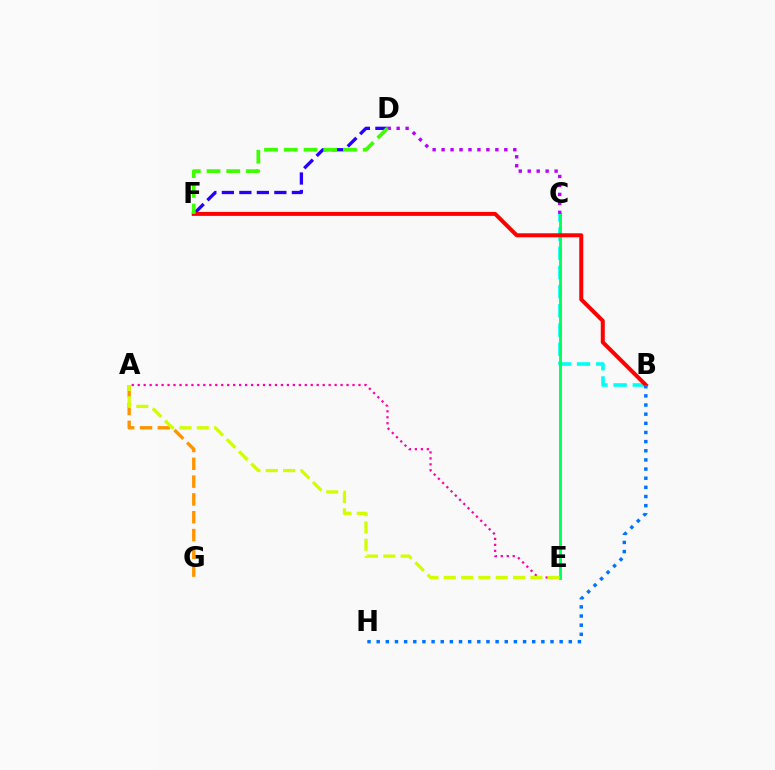{('B', 'C'): [{'color': '#00fff6', 'line_style': 'dashed', 'thickness': 2.61}], ('D', 'F'): [{'color': '#2500ff', 'line_style': 'dashed', 'thickness': 2.38}, {'color': '#3dff00', 'line_style': 'dashed', 'thickness': 2.68}], ('A', 'G'): [{'color': '#ff9400', 'line_style': 'dashed', 'thickness': 2.42}], ('A', 'E'): [{'color': '#ff00ac', 'line_style': 'dotted', 'thickness': 1.62}, {'color': '#d1ff00', 'line_style': 'dashed', 'thickness': 2.35}], ('C', 'E'): [{'color': '#00ff5c', 'line_style': 'solid', 'thickness': 2.07}], ('B', 'F'): [{'color': '#ff0000', 'line_style': 'solid', 'thickness': 2.88}], ('C', 'D'): [{'color': '#b900ff', 'line_style': 'dotted', 'thickness': 2.43}], ('B', 'H'): [{'color': '#0074ff', 'line_style': 'dotted', 'thickness': 2.49}]}